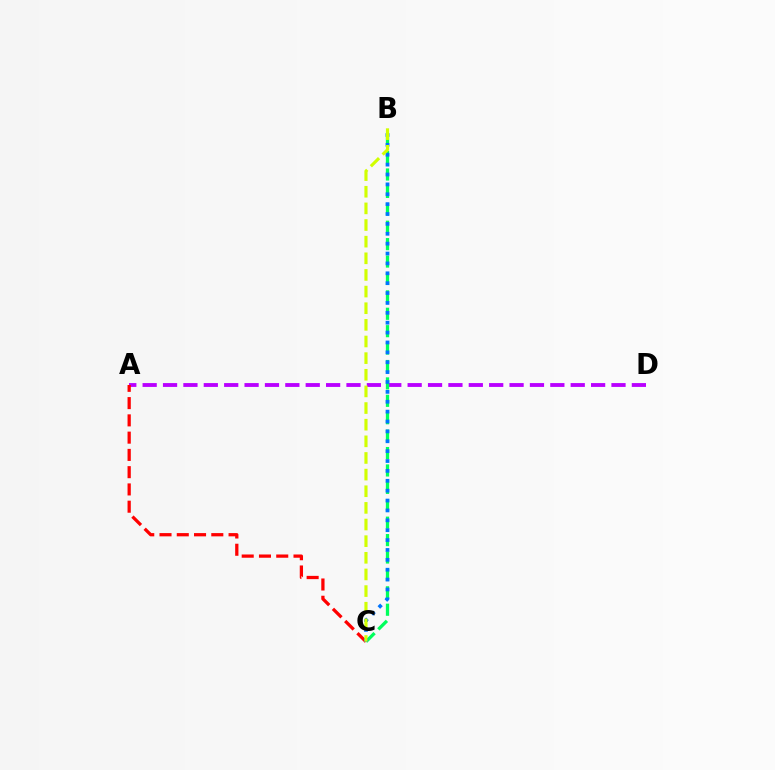{('A', 'D'): [{'color': '#b900ff', 'line_style': 'dashed', 'thickness': 2.77}], ('A', 'C'): [{'color': '#ff0000', 'line_style': 'dashed', 'thickness': 2.35}], ('B', 'C'): [{'color': '#00ff5c', 'line_style': 'dashed', 'thickness': 2.37}, {'color': '#0074ff', 'line_style': 'dotted', 'thickness': 2.68}, {'color': '#d1ff00', 'line_style': 'dashed', 'thickness': 2.26}]}